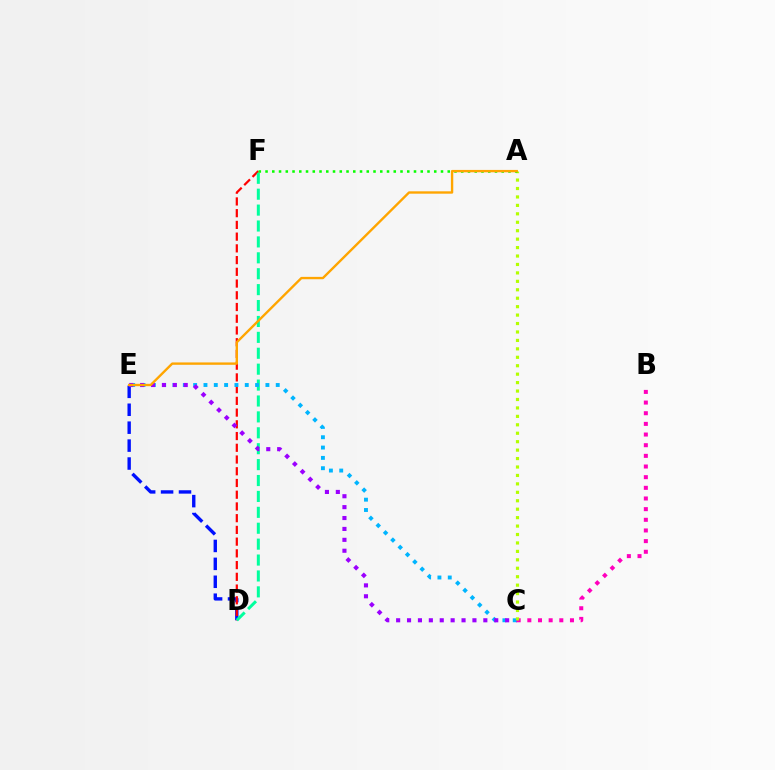{('D', 'E'): [{'color': '#0010ff', 'line_style': 'dashed', 'thickness': 2.43}], ('D', 'F'): [{'color': '#ff0000', 'line_style': 'dashed', 'thickness': 1.59}, {'color': '#00ff9d', 'line_style': 'dashed', 'thickness': 2.16}], ('B', 'C'): [{'color': '#ff00bd', 'line_style': 'dotted', 'thickness': 2.9}], ('C', 'E'): [{'color': '#00b5ff', 'line_style': 'dotted', 'thickness': 2.81}, {'color': '#9b00ff', 'line_style': 'dotted', 'thickness': 2.96}], ('A', 'C'): [{'color': '#b3ff00', 'line_style': 'dotted', 'thickness': 2.29}], ('A', 'F'): [{'color': '#08ff00', 'line_style': 'dotted', 'thickness': 1.83}], ('A', 'E'): [{'color': '#ffa500', 'line_style': 'solid', 'thickness': 1.71}]}